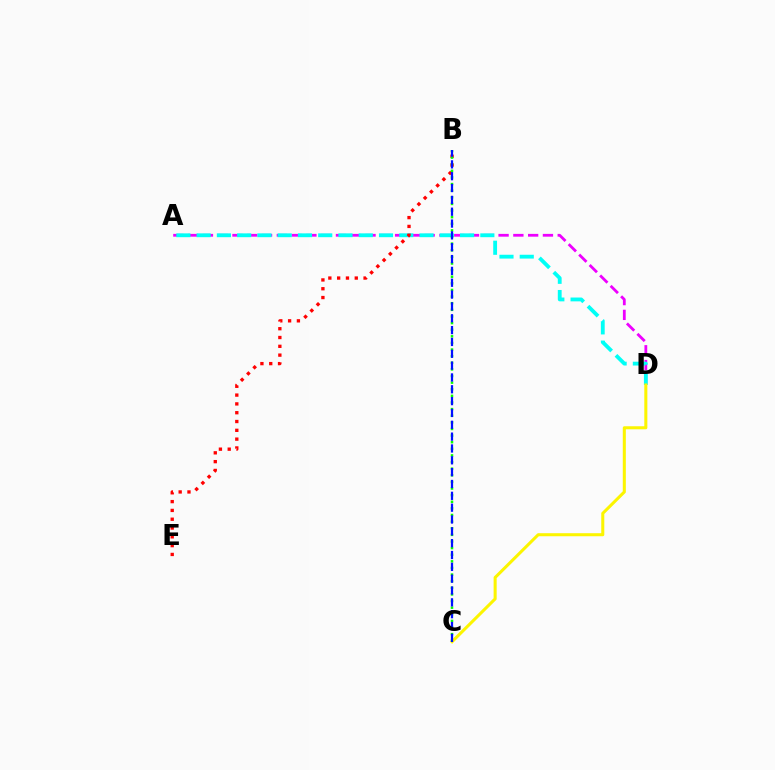{('A', 'D'): [{'color': '#ee00ff', 'line_style': 'dashed', 'thickness': 2.01}, {'color': '#00fff6', 'line_style': 'dashed', 'thickness': 2.75}], ('B', 'E'): [{'color': '#ff0000', 'line_style': 'dotted', 'thickness': 2.39}], ('B', 'C'): [{'color': '#08ff00', 'line_style': 'dotted', 'thickness': 1.8}, {'color': '#0010ff', 'line_style': 'dashed', 'thickness': 1.61}], ('C', 'D'): [{'color': '#fcf500', 'line_style': 'solid', 'thickness': 2.2}]}